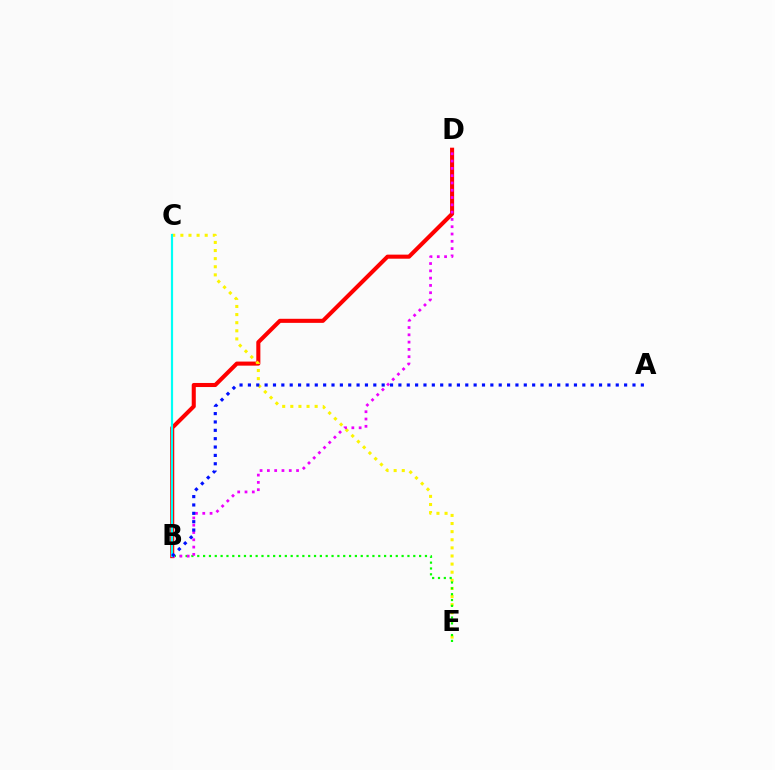{('B', 'D'): [{'color': '#ff0000', 'line_style': 'solid', 'thickness': 2.93}, {'color': '#ee00ff', 'line_style': 'dotted', 'thickness': 1.98}], ('C', 'E'): [{'color': '#fcf500', 'line_style': 'dotted', 'thickness': 2.2}], ('B', 'E'): [{'color': '#08ff00', 'line_style': 'dotted', 'thickness': 1.59}], ('B', 'C'): [{'color': '#00fff6', 'line_style': 'solid', 'thickness': 1.57}], ('A', 'B'): [{'color': '#0010ff', 'line_style': 'dotted', 'thickness': 2.27}]}